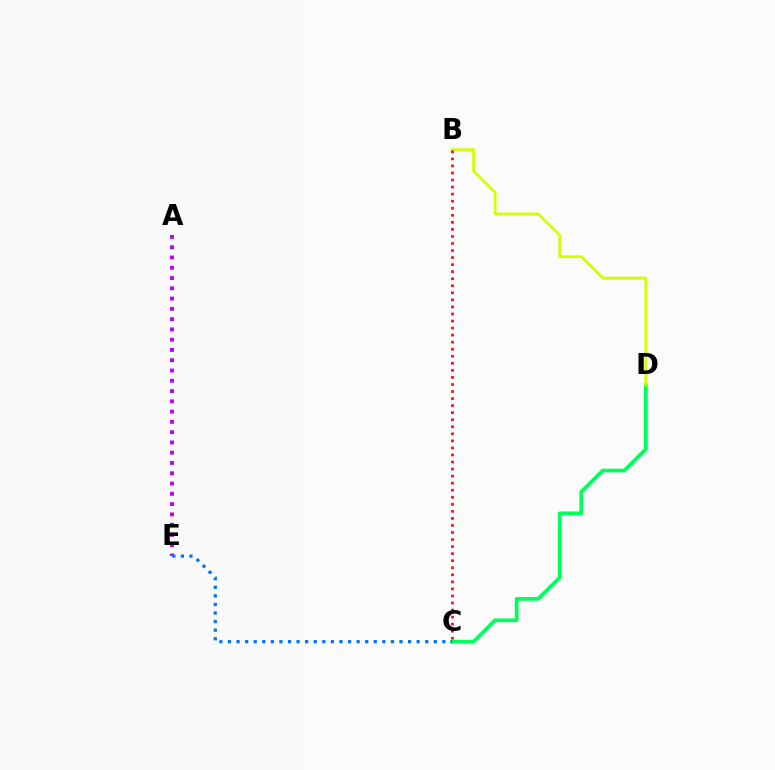{('C', 'D'): [{'color': '#00ff5c', 'line_style': 'solid', 'thickness': 2.69}], ('A', 'E'): [{'color': '#b900ff', 'line_style': 'dotted', 'thickness': 2.79}], ('B', 'D'): [{'color': '#d1ff00', 'line_style': 'solid', 'thickness': 1.98}], ('B', 'C'): [{'color': '#ff0000', 'line_style': 'dotted', 'thickness': 1.92}], ('C', 'E'): [{'color': '#0074ff', 'line_style': 'dotted', 'thickness': 2.33}]}